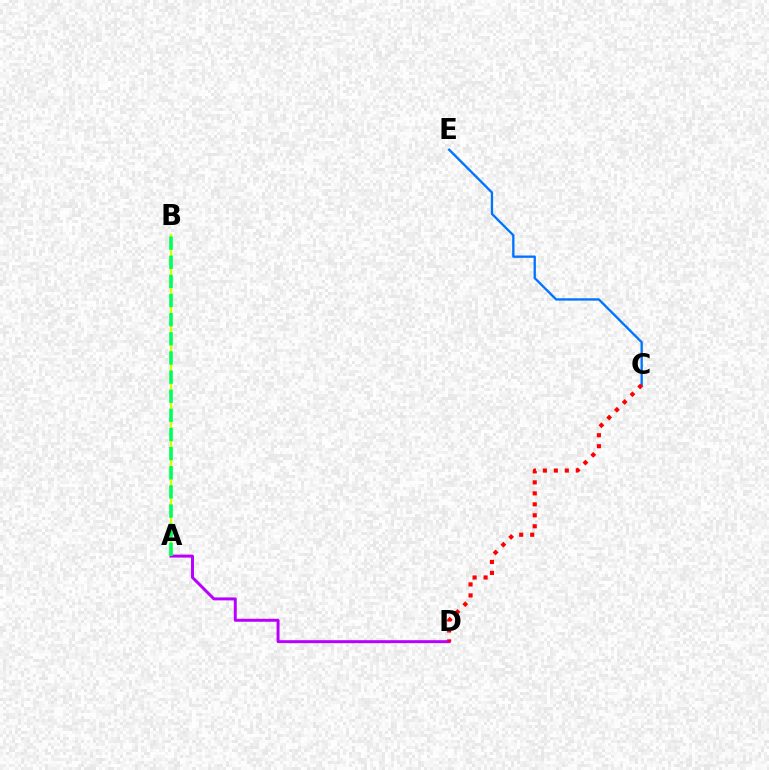{('A', 'B'): [{'color': '#d1ff00', 'line_style': 'solid', 'thickness': 1.7}, {'color': '#00ff5c', 'line_style': 'dashed', 'thickness': 2.6}], ('C', 'E'): [{'color': '#0074ff', 'line_style': 'solid', 'thickness': 1.68}], ('A', 'D'): [{'color': '#b900ff', 'line_style': 'solid', 'thickness': 2.14}], ('C', 'D'): [{'color': '#ff0000', 'line_style': 'dotted', 'thickness': 2.98}]}